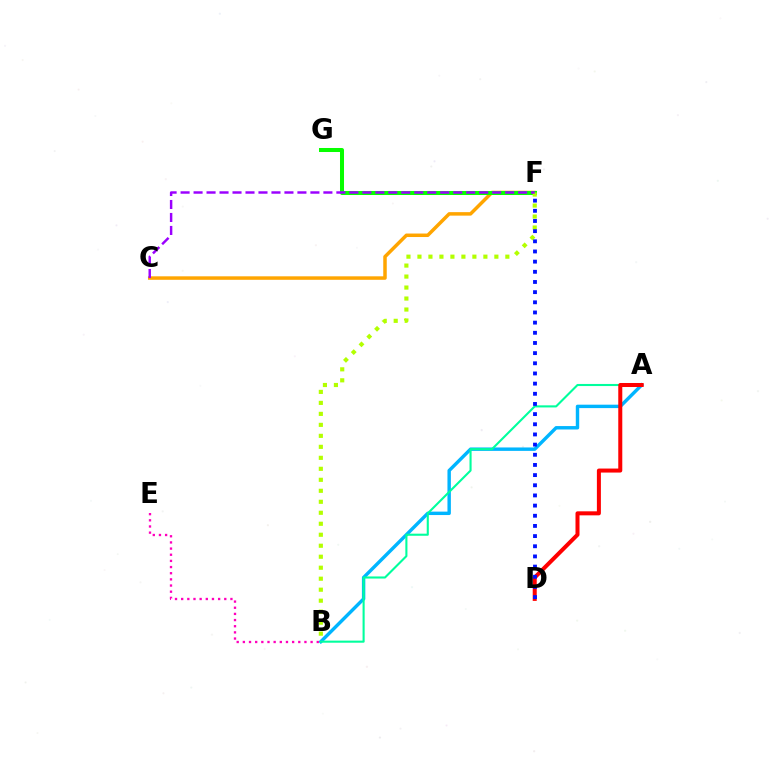{('A', 'B'): [{'color': '#00b5ff', 'line_style': 'solid', 'thickness': 2.46}, {'color': '#00ff9d', 'line_style': 'solid', 'thickness': 1.51}], ('C', 'F'): [{'color': '#ffa500', 'line_style': 'solid', 'thickness': 2.51}, {'color': '#9b00ff', 'line_style': 'dashed', 'thickness': 1.76}], ('F', 'G'): [{'color': '#08ff00', 'line_style': 'solid', 'thickness': 2.89}], ('B', 'F'): [{'color': '#b3ff00', 'line_style': 'dotted', 'thickness': 2.99}], ('B', 'E'): [{'color': '#ff00bd', 'line_style': 'dotted', 'thickness': 1.67}], ('A', 'D'): [{'color': '#ff0000', 'line_style': 'solid', 'thickness': 2.89}], ('D', 'F'): [{'color': '#0010ff', 'line_style': 'dotted', 'thickness': 2.76}]}